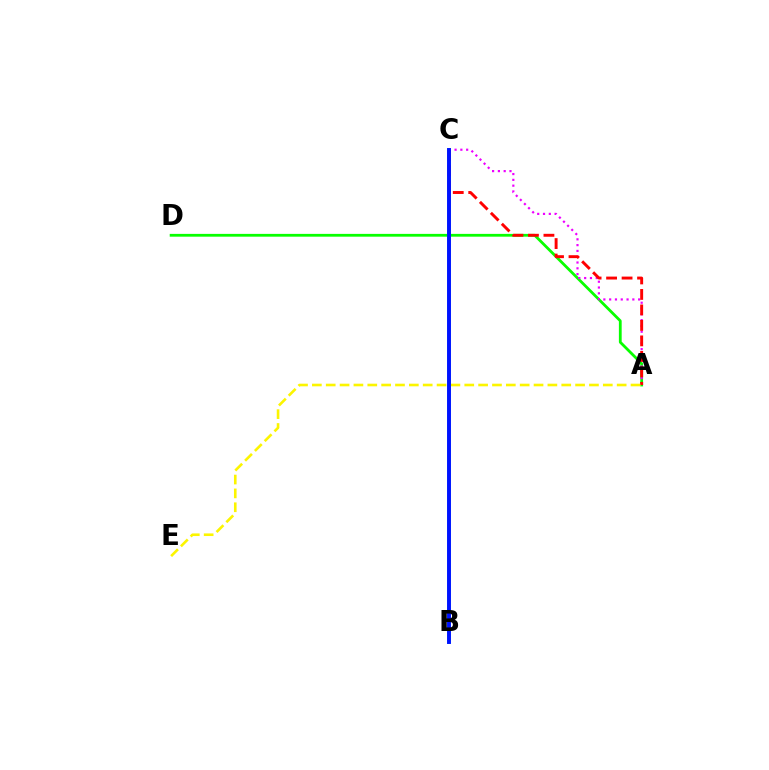{('B', 'C'): [{'color': '#00fff6', 'line_style': 'solid', 'thickness': 2.53}, {'color': '#0010ff', 'line_style': 'solid', 'thickness': 2.8}], ('A', 'D'): [{'color': '#08ff00', 'line_style': 'solid', 'thickness': 2.01}], ('A', 'C'): [{'color': '#ee00ff', 'line_style': 'dotted', 'thickness': 1.58}, {'color': '#ff0000', 'line_style': 'dashed', 'thickness': 2.1}], ('A', 'E'): [{'color': '#fcf500', 'line_style': 'dashed', 'thickness': 1.88}]}